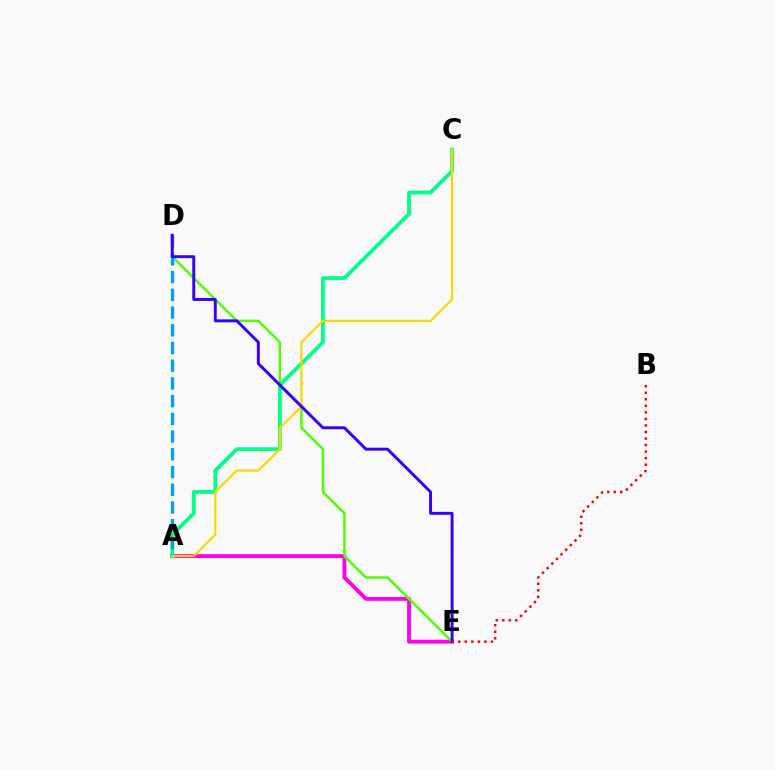{('A', 'E'): [{'color': '#ff00ed', 'line_style': 'solid', 'thickness': 2.77}], ('A', 'C'): [{'color': '#00ff86', 'line_style': 'solid', 'thickness': 2.73}, {'color': '#ffd500', 'line_style': 'solid', 'thickness': 1.56}], ('D', 'E'): [{'color': '#4fff00', 'line_style': 'solid', 'thickness': 1.77}, {'color': '#3700ff', 'line_style': 'solid', 'thickness': 2.12}], ('A', 'D'): [{'color': '#009eff', 'line_style': 'dashed', 'thickness': 2.41}], ('B', 'E'): [{'color': '#ff0000', 'line_style': 'dotted', 'thickness': 1.78}]}